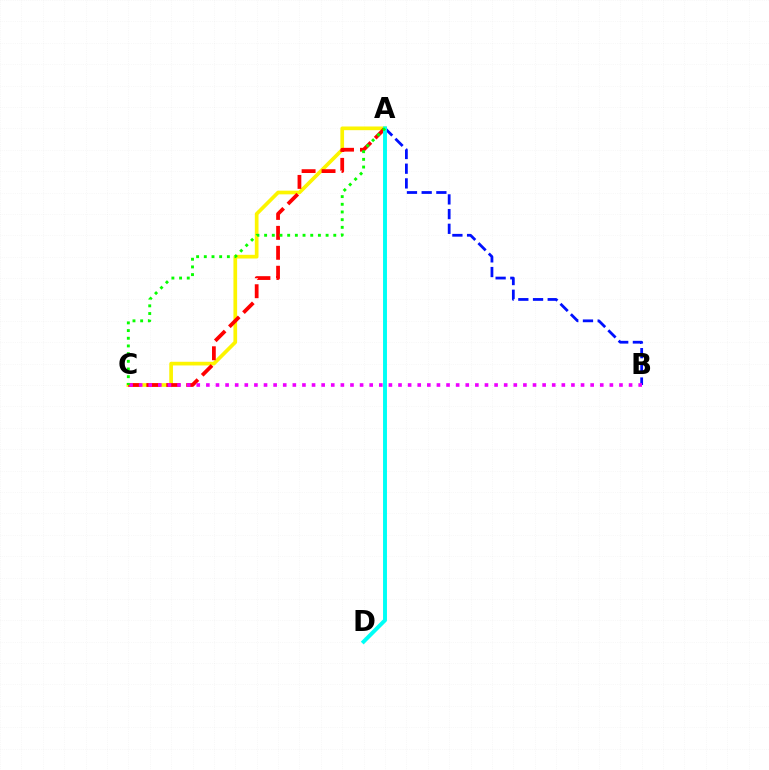{('A', 'C'): [{'color': '#fcf500', 'line_style': 'solid', 'thickness': 2.65}, {'color': '#ff0000', 'line_style': 'dashed', 'thickness': 2.71}, {'color': '#08ff00', 'line_style': 'dotted', 'thickness': 2.09}], ('A', 'B'): [{'color': '#0010ff', 'line_style': 'dashed', 'thickness': 2.0}], ('A', 'D'): [{'color': '#00fff6', 'line_style': 'solid', 'thickness': 2.82}], ('B', 'C'): [{'color': '#ee00ff', 'line_style': 'dotted', 'thickness': 2.61}]}